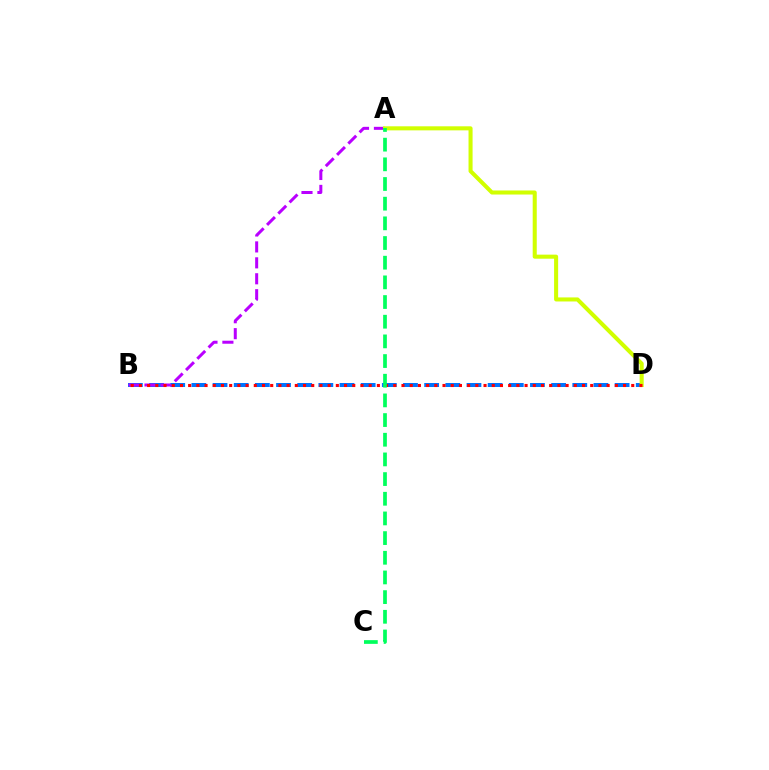{('B', 'D'): [{'color': '#0074ff', 'line_style': 'dashed', 'thickness': 2.87}, {'color': '#ff0000', 'line_style': 'dotted', 'thickness': 2.23}], ('A', 'B'): [{'color': '#b900ff', 'line_style': 'dashed', 'thickness': 2.16}], ('A', 'D'): [{'color': '#d1ff00', 'line_style': 'solid', 'thickness': 2.92}], ('A', 'C'): [{'color': '#00ff5c', 'line_style': 'dashed', 'thickness': 2.67}]}